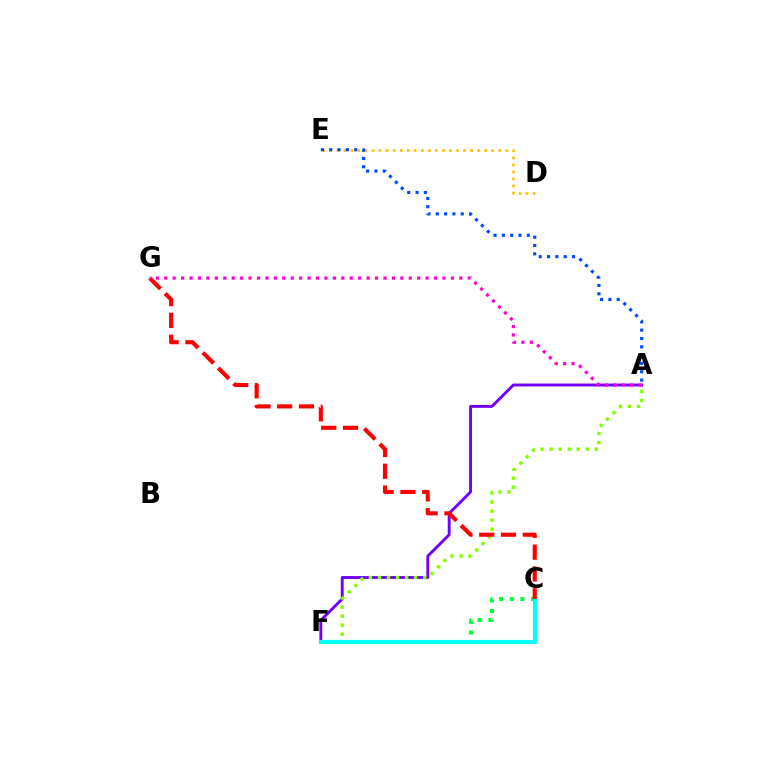{('D', 'E'): [{'color': '#ffbd00', 'line_style': 'dotted', 'thickness': 1.91}], ('C', 'F'): [{'color': '#00ff39', 'line_style': 'dotted', 'thickness': 2.88}, {'color': '#00fff6', 'line_style': 'solid', 'thickness': 3.0}], ('A', 'F'): [{'color': '#7200ff', 'line_style': 'solid', 'thickness': 2.07}, {'color': '#84ff00', 'line_style': 'dotted', 'thickness': 2.46}], ('C', 'G'): [{'color': '#ff0000', 'line_style': 'dashed', 'thickness': 2.96}], ('A', 'G'): [{'color': '#ff00cf', 'line_style': 'dotted', 'thickness': 2.29}], ('A', 'E'): [{'color': '#004bff', 'line_style': 'dotted', 'thickness': 2.26}]}